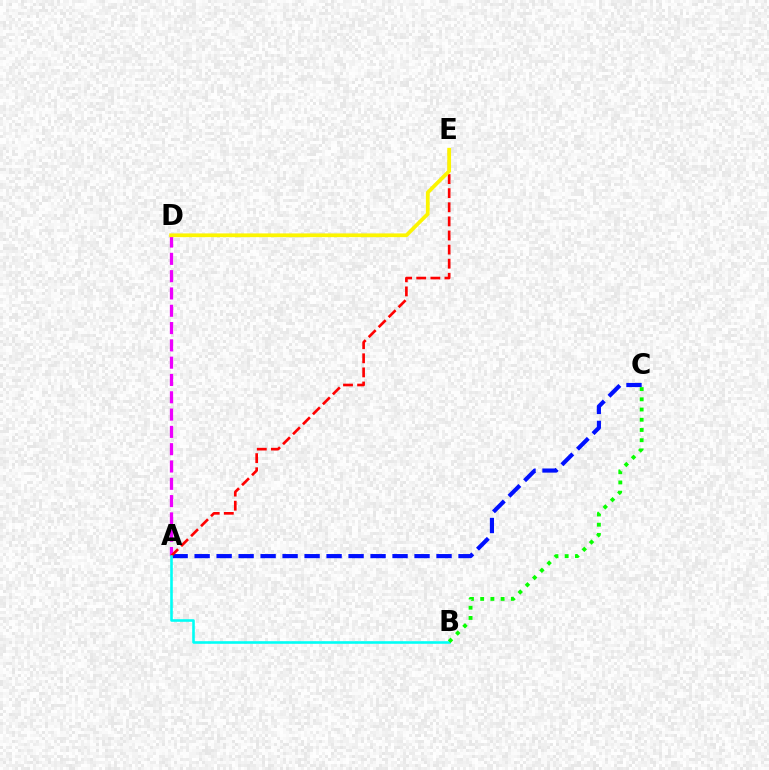{('A', 'C'): [{'color': '#0010ff', 'line_style': 'dashed', 'thickness': 2.99}], ('A', 'D'): [{'color': '#ee00ff', 'line_style': 'dashed', 'thickness': 2.35}], ('A', 'E'): [{'color': '#ff0000', 'line_style': 'dashed', 'thickness': 1.92}], ('A', 'B'): [{'color': '#00fff6', 'line_style': 'solid', 'thickness': 1.87}], ('D', 'E'): [{'color': '#fcf500', 'line_style': 'solid', 'thickness': 2.7}], ('B', 'C'): [{'color': '#08ff00', 'line_style': 'dotted', 'thickness': 2.78}]}